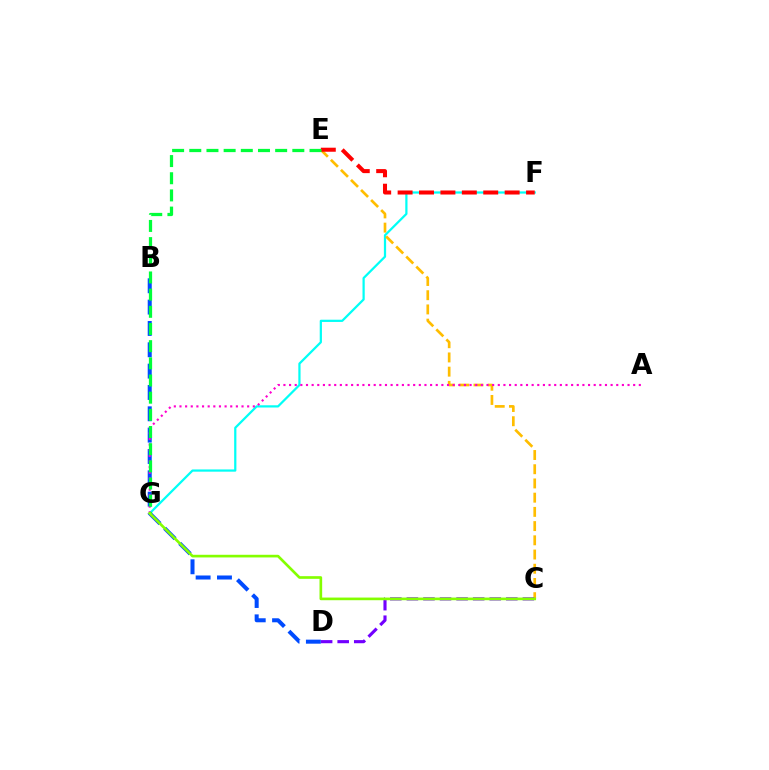{('B', 'D'): [{'color': '#004bff', 'line_style': 'dashed', 'thickness': 2.9}], ('F', 'G'): [{'color': '#00fff6', 'line_style': 'solid', 'thickness': 1.61}], ('C', 'E'): [{'color': '#ffbd00', 'line_style': 'dashed', 'thickness': 1.93}], ('E', 'F'): [{'color': '#ff0000', 'line_style': 'dashed', 'thickness': 2.91}], ('A', 'G'): [{'color': '#ff00cf', 'line_style': 'dotted', 'thickness': 1.53}], ('E', 'G'): [{'color': '#00ff39', 'line_style': 'dashed', 'thickness': 2.33}], ('C', 'D'): [{'color': '#7200ff', 'line_style': 'dashed', 'thickness': 2.25}], ('C', 'G'): [{'color': '#84ff00', 'line_style': 'solid', 'thickness': 1.92}]}